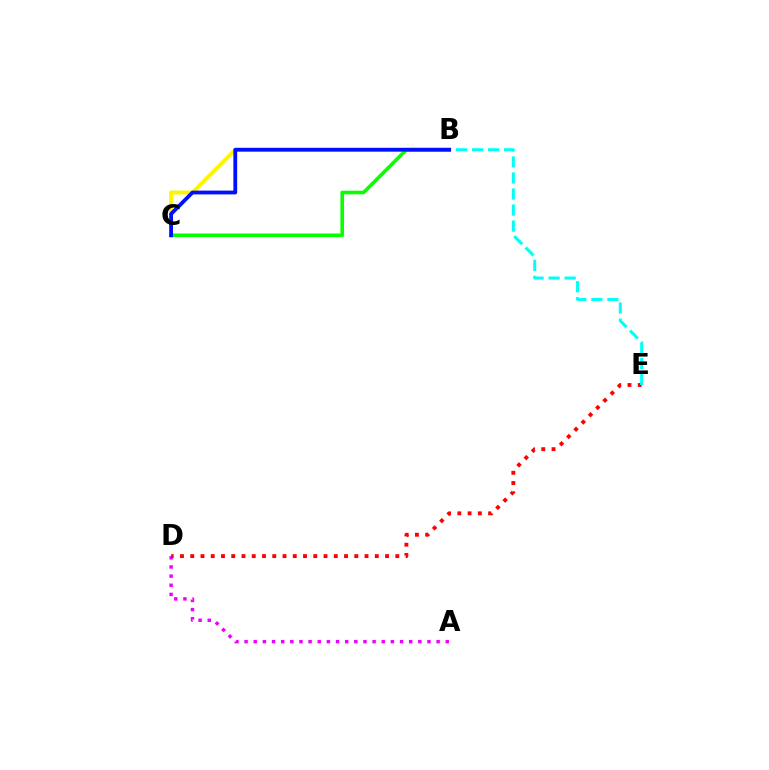{('A', 'D'): [{'color': '#ee00ff', 'line_style': 'dotted', 'thickness': 2.48}], ('B', 'C'): [{'color': '#fcf500', 'line_style': 'solid', 'thickness': 2.81}, {'color': '#08ff00', 'line_style': 'solid', 'thickness': 2.59}, {'color': '#0010ff', 'line_style': 'solid', 'thickness': 2.73}], ('D', 'E'): [{'color': '#ff0000', 'line_style': 'dotted', 'thickness': 2.79}], ('B', 'E'): [{'color': '#00fff6', 'line_style': 'dashed', 'thickness': 2.18}]}